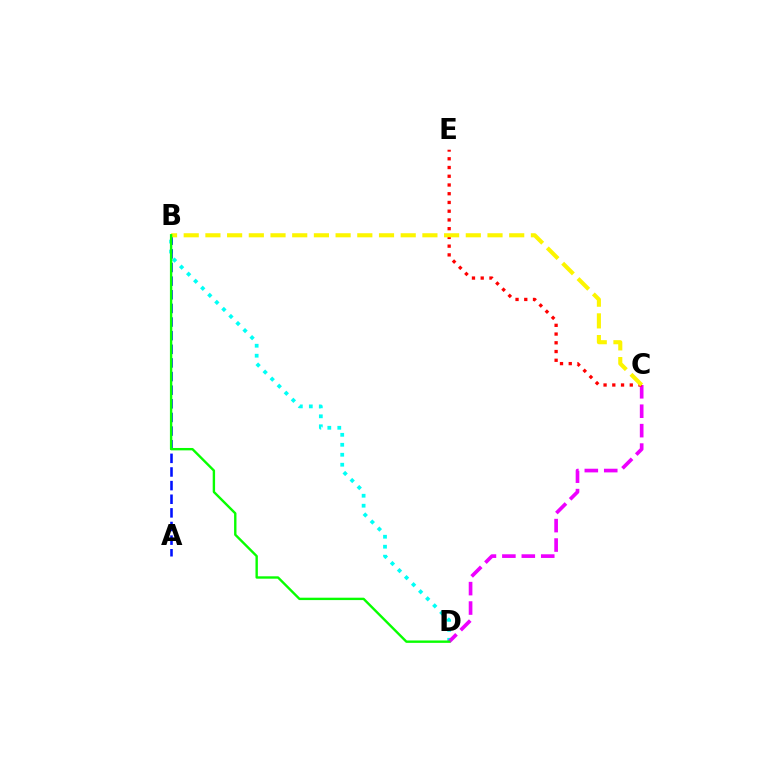{('B', 'D'): [{'color': '#00fff6', 'line_style': 'dotted', 'thickness': 2.71}, {'color': '#08ff00', 'line_style': 'solid', 'thickness': 1.72}], ('C', 'D'): [{'color': '#ee00ff', 'line_style': 'dashed', 'thickness': 2.64}], ('C', 'E'): [{'color': '#ff0000', 'line_style': 'dotted', 'thickness': 2.37}], ('A', 'B'): [{'color': '#0010ff', 'line_style': 'dashed', 'thickness': 1.85}], ('B', 'C'): [{'color': '#fcf500', 'line_style': 'dashed', 'thickness': 2.95}]}